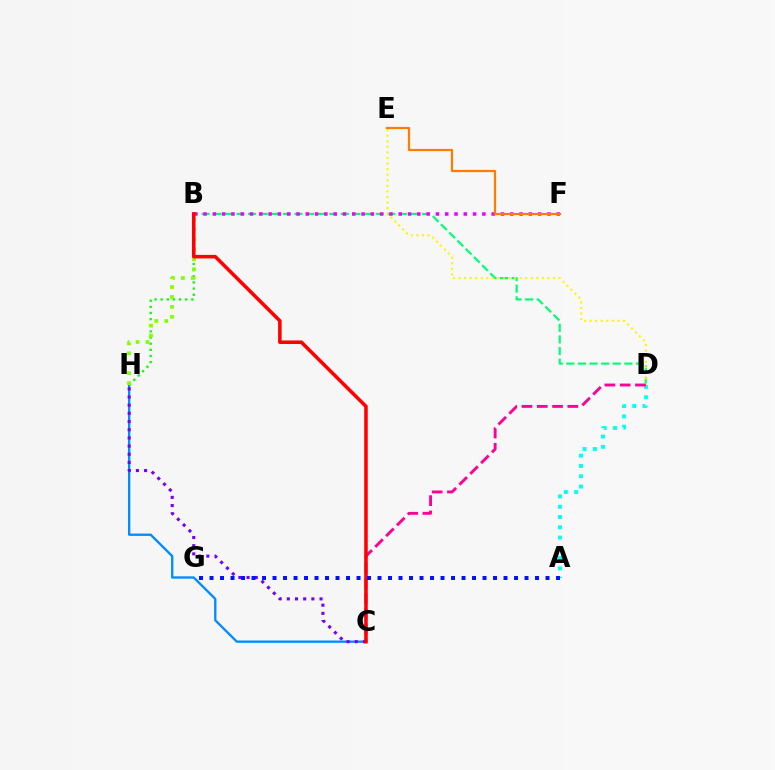{('A', 'D'): [{'color': '#00fff6', 'line_style': 'dotted', 'thickness': 2.8}], ('B', 'D'): [{'color': '#00ff74', 'line_style': 'dashed', 'thickness': 1.58}], ('C', 'H'): [{'color': '#008cff', 'line_style': 'solid', 'thickness': 1.67}, {'color': '#7200ff', 'line_style': 'dotted', 'thickness': 2.22}], ('D', 'E'): [{'color': '#fcf500', 'line_style': 'dotted', 'thickness': 1.51}], ('B', 'H'): [{'color': '#08ff00', 'line_style': 'dotted', 'thickness': 1.67}, {'color': '#84ff00', 'line_style': 'dotted', 'thickness': 2.7}], ('B', 'F'): [{'color': '#ee00ff', 'line_style': 'dotted', 'thickness': 2.53}], ('E', 'F'): [{'color': '#ff7c00', 'line_style': 'solid', 'thickness': 1.59}], ('C', 'D'): [{'color': '#ff0094', 'line_style': 'dashed', 'thickness': 2.08}], ('B', 'C'): [{'color': '#ff0000', 'line_style': 'solid', 'thickness': 2.55}], ('A', 'G'): [{'color': '#0010ff', 'line_style': 'dotted', 'thickness': 2.85}]}